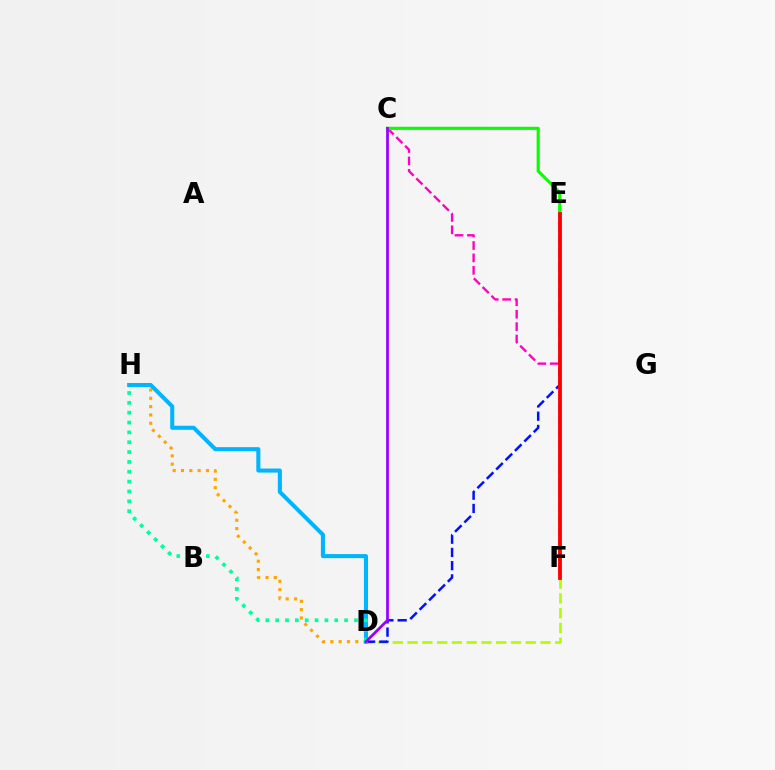{('C', 'F'): [{'color': '#ff00bd', 'line_style': 'dashed', 'thickness': 1.68}], ('D', 'F'): [{'color': '#b3ff00', 'line_style': 'dashed', 'thickness': 2.01}], ('D', 'H'): [{'color': '#ffa500', 'line_style': 'dotted', 'thickness': 2.26}, {'color': '#00b5ff', 'line_style': 'solid', 'thickness': 2.92}, {'color': '#00ff9d', 'line_style': 'dotted', 'thickness': 2.68}], ('D', 'E'): [{'color': '#0010ff', 'line_style': 'dashed', 'thickness': 1.8}], ('C', 'E'): [{'color': '#08ff00', 'line_style': 'solid', 'thickness': 2.25}], ('C', 'D'): [{'color': '#9b00ff', 'line_style': 'solid', 'thickness': 1.99}], ('E', 'F'): [{'color': '#ff0000', 'line_style': 'solid', 'thickness': 2.75}]}